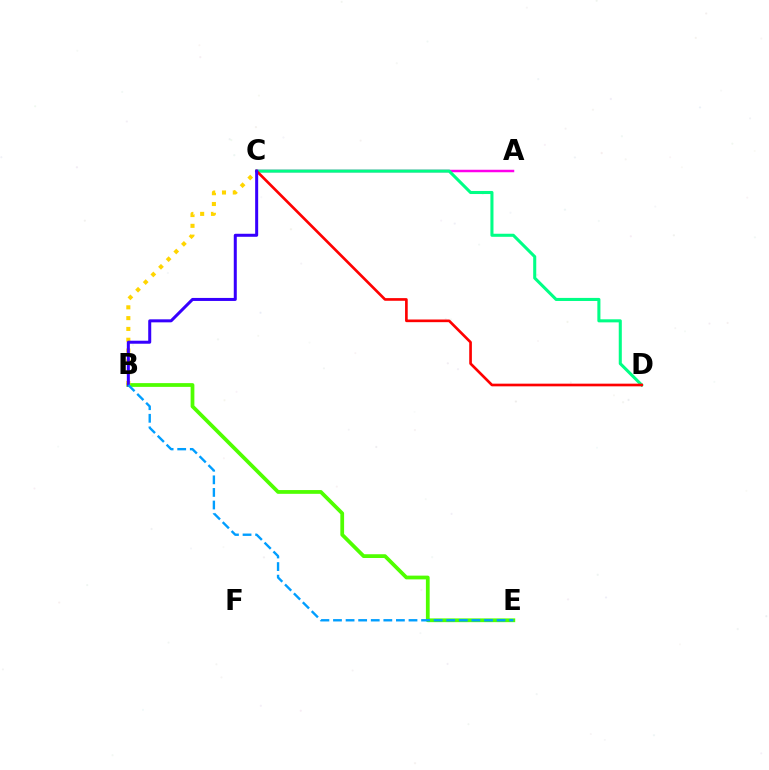{('A', 'C'): [{'color': '#ff00ed', 'line_style': 'solid', 'thickness': 1.79}], ('C', 'D'): [{'color': '#00ff86', 'line_style': 'solid', 'thickness': 2.21}, {'color': '#ff0000', 'line_style': 'solid', 'thickness': 1.92}], ('B', 'E'): [{'color': '#4fff00', 'line_style': 'solid', 'thickness': 2.71}, {'color': '#009eff', 'line_style': 'dashed', 'thickness': 1.71}], ('B', 'C'): [{'color': '#ffd500', 'line_style': 'dotted', 'thickness': 2.94}, {'color': '#3700ff', 'line_style': 'solid', 'thickness': 2.17}]}